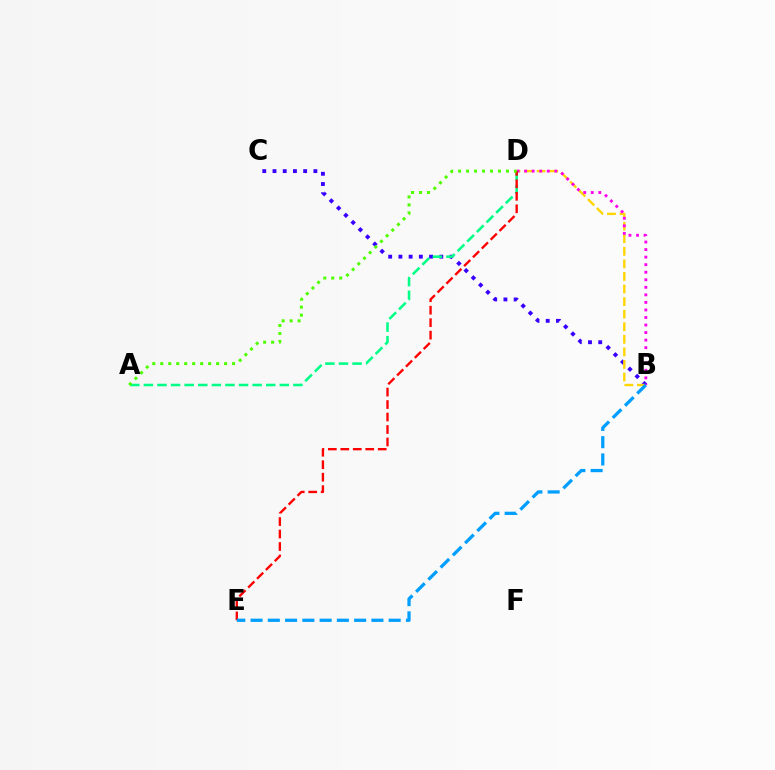{('B', 'C'): [{'color': '#3700ff', 'line_style': 'dotted', 'thickness': 2.78}], ('B', 'D'): [{'color': '#ffd500', 'line_style': 'dashed', 'thickness': 1.71}, {'color': '#ff00ed', 'line_style': 'dotted', 'thickness': 2.05}], ('A', 'D'): [{'color': '#00ff86', 'line_style': 'dashed', 'thickness': 1.85}, {'color': '#4fff00', 'line_style': 'dotted', 'thickness': 2.17}], ('D', 'E'): [{'color': '#ff0000', 'line_style': 'dashed', 'thickness': 1.69}], ('B', 'E'): [{'color': '#009eff', 'line_style': 'dashed', 'thickness': 2.35}]}